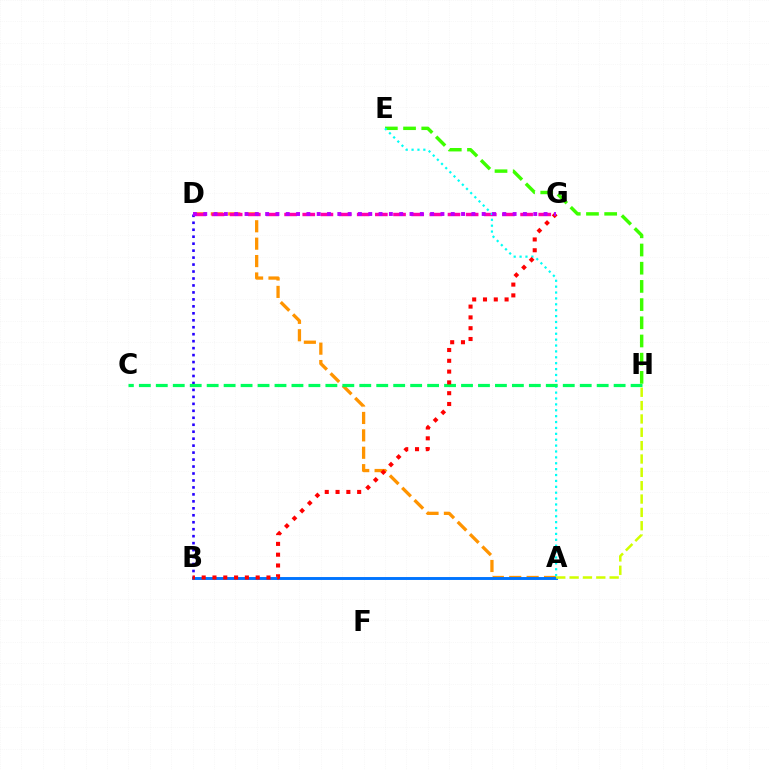{('E', 'H'): [{'color': '#3dff00', 'line_style': 'dashed', 'thickness': 2.47}], ('A', 'D'): [{'color': '#ff9400', 'line_style': 'dashed', 'thickness': 2.36}], ('B', 'D'): [{'color': '#2500ff', 'line_style': 'dotted', 'thickness': 1.89}], ('D', 'G'): [{'color': '#ff00ac', 'line_style': 'dashed', 'thickness': 2.47}, {'color': '#b900ff', 'line_style': 'dotted', 'thickness': 2.8}], ('A', 'E'): [{'color': '#00fff6', 'line_style': 'dotted', 'thickness': 1.6}], ('C', 'H'): [{'color': '#00ff5c', 'line_style': 'dashed', 'thickness': 2.3}], ('A', 'B'): [{'color': '#0074ff', 'line_style': 'solid', 'thickness': 2.09}], ('B', 'G'): [{'color': '#ff0000', 'line_style': 'dotted', 'thickness': 2.93}], ('A', 'H'): [{'color': '#d1ff00', 'line_style': 'dashed', 'thickness': 1.81}]}